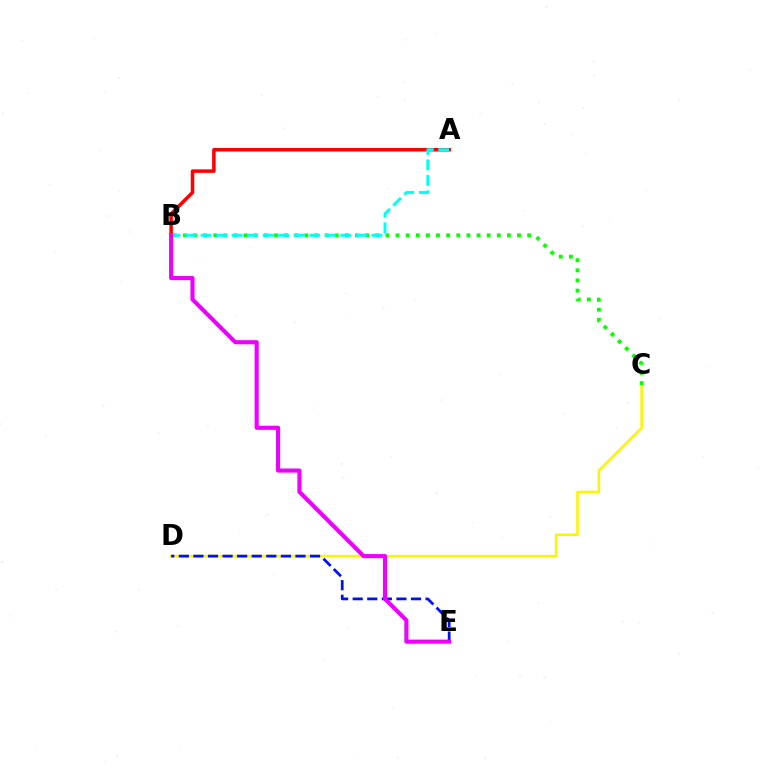{('C', 'D'): [{'color': '#fcf500', 'line_style': 'solid', 'thickness': 1.84}], ('B', 'C'): [{'color': '#08ff00', 'line_style': 'dotted', 'thickness': 2.75}], ('A', 'B'): [{'color': '#ff0000', 'line_style': 'solid', 'thickness': 2.53}, {'color': '#00fff6', 'line_style': 'dashed', 'thickness': 2.11}], ('D', 'E'): [{'color': '#0010ff', 'line_style': 'dashed', 'thickness': 1.98}], ('B', 'E'): [{'color': '#ee00ff', 'line_style': 'solid', 'thickness': 2.96}]}